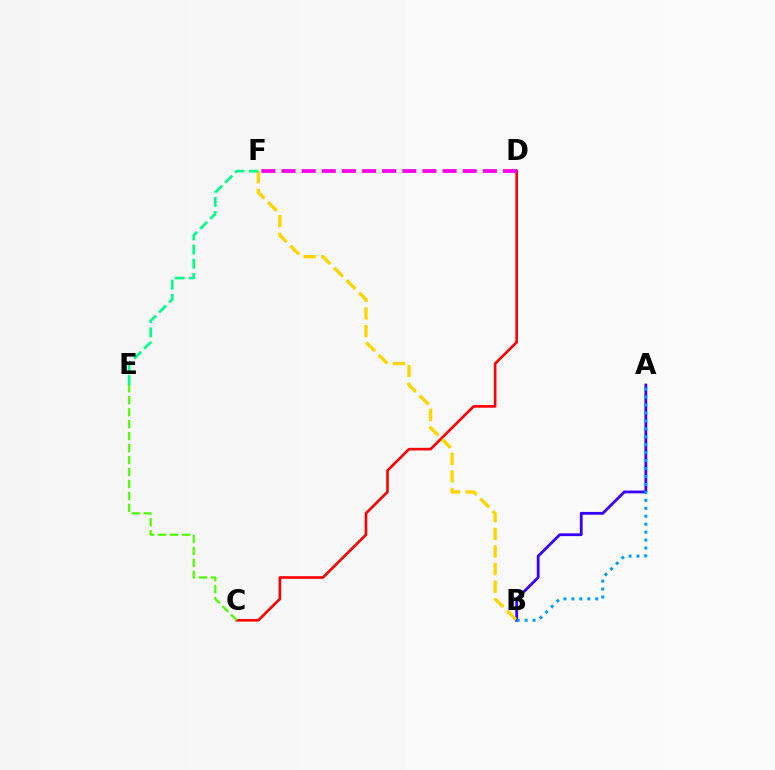{('A', 'B'): [{'color': '#3700ff', 'line_style': 'solid', 'thickness': 2.01}, {'color': '#009eff', 'line_style': 'dotted', 'thickness': 2.16}], ('C', 'D'): [{'color': '#ff0000', 'line_style': 'solid', 'thickness': 1.89}], ('C', 'E'): [{'color': '#4fff00', 'line_style': 'dashed', 'thickness': 1.62}], ('B', 'F'): [{'color': '#ffd500', 'line_style': 'dashed', 'thickness': 2.39}], ('E', 'F'): [{'color': '#00ff86', 'line_style': 'dashed', 'thickness': 1.92}], ('D', 'F'): [{'color': '#ff00ed', 'line_style': 'dashed', 'thickness': 2.74}]}